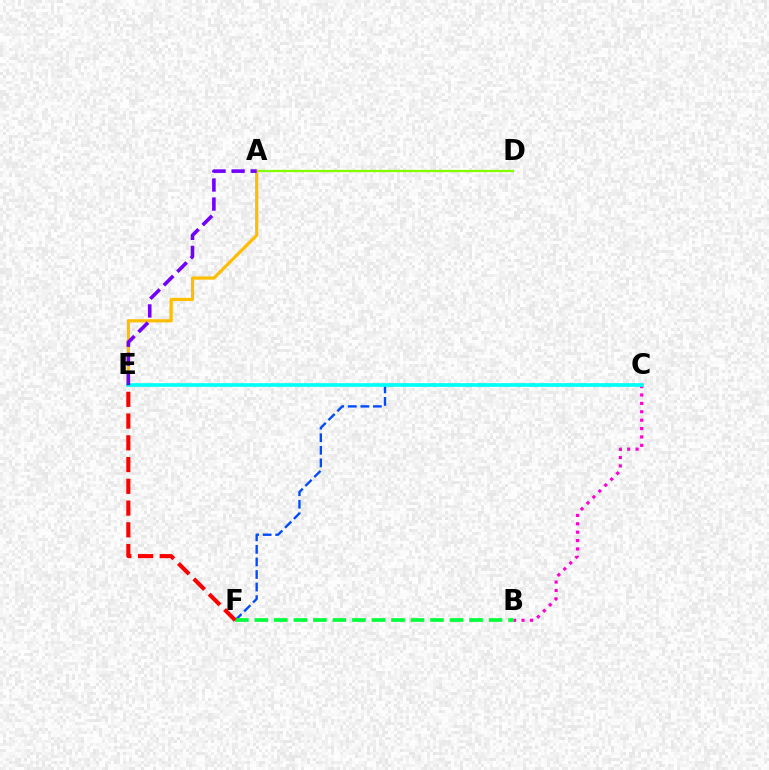{('A', 'D'): [{'color': '#84ff00', 'line_style': 'solid', 'thickness': 1.63}], ('B', 'C'): [{'color': '#ff00cf', 'line_style': 'dotted', 'thickness': 2.28}], ('C', 'F'): [{'color': '#004bff', 'line_style': 'dashed', 'thickness': 1.71}], ('A', 'E'): [{'color': '#ffbd00', 'line_style': 'solid', 'thickness': 2.3}, {'color': '#7200ff', 'line_style': 'dashed', 'thickness': 2.59}], ('B', 'F'): [{'color': '#00ff39', 'line_style': 'dashed', 'thickness': 2.65}], ('C', 'E'): [{'color': '#00fff6', 'line_style': 'solid', 'thickness': 2.63}], ('E', 'F'): [{'color': '#ff0000', 'line_style': 'dashed', 'thickness': 2.95}]}